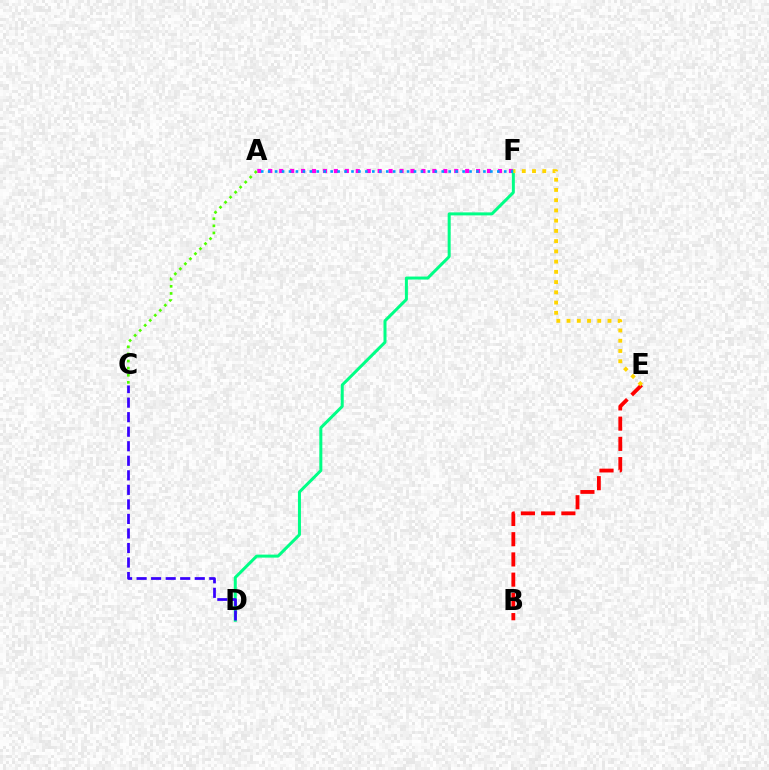{('A', 'F'): [{'color': '#ff00ed', 'line_style': 'dotted', 'thickness': 2.97}, {'color': '#009eff', 'line_style': 'dotted', 'thickness': 1.89}], ('D', 'F'): [{'color': '#00ff86', 'line_style': 'solid', 'thickness': 2.16}], ('B', 'E'): [{'color': '#ff0000', 'line_style': 'dashed', 'thickness': 2.75}], ('A', 'C'): [{'color': '#4fff00', 'line_style': 'dotted', 'thickness': 1.93}], ('E', 'F'): [{'color': '#ffd500', 'line_style': 'dotted', 'thickness': 2.78}], ('C', 'D'): [{'color': '#3700ff', 'line_style': 'dashed', 'thickness': 1.97}]}